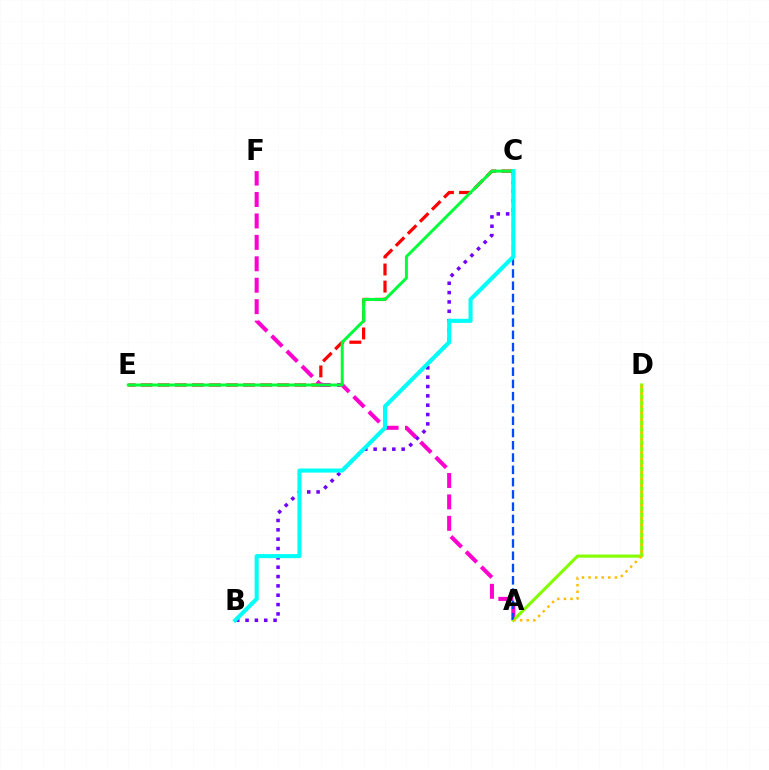{('C', 'E'): [{'color': '#ff0000', 'line_style': 'dashed', 'thickness': 2.32}, {'color': '#00ff39', 'line_style': 'solid', 'thickness': 2.15}], ('A', 'F'): [{'color': '#ff00cf', 'line_style': 'dashed', 'thickness': 2.91}], ('A', 'D'): [{'color': '#84ff00', 'line_style': 'solid', 'thickness': 2.25}, {'color': '#ffbd00', 'line_style': 'dotted', 'thickness': 1.79}], ('B', 'C'): [{'color': '#7200ff', 'line_style': 'dotted', 'thickness': 2.54}, {'color': '#00fff6', 'line_style': 'solid', 'thickness': 2.94}], ('A', 'C'): [{'color': '#004bff', 'line_style': 'dashed', 'thickness': 1.67}]}